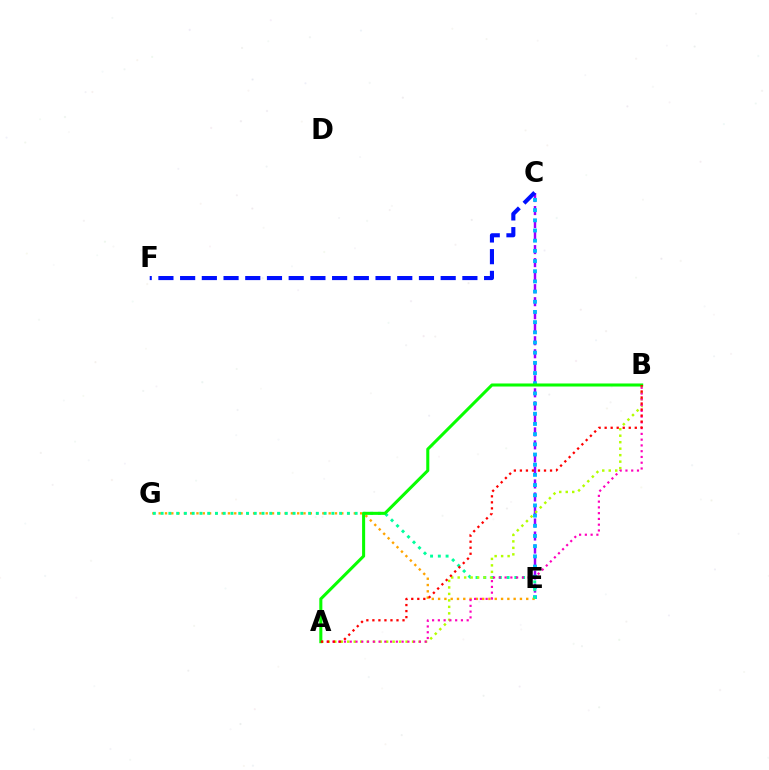{('C', 'E'): [{'color': '#9b00ff', 'line_style': 'dashed', 'thickness': 1.77}, {'color': '#00b5ff', 'line_style': 'dotted', 'thickness': 2.77}], ('E', 'G'): [{'color': '#ffa500', 'line_style': 'dotted', 'thickness': 1.71}, {'color': '#00ff9d', 'line_style': 'dotted', 'thickness': 2.11}], ('A', 'B'): [{'color': '#b3ff00', 'line_style': 'dotted', 'thickness': 1.76}, {'color': '#ff00bd', 'line_style': 'dotted', 'thickness': 1.57}, {'color': '#08ff00', 'line_style': 'solid', 'thickness': 2.19}, {'color': '#ff0000', 'line_style': 'dotted', 'thickness': 1.64}], ('C', 'F'): [{'color': '#0010ff', 'line_style': 'dashed', 'thickness': 2.95}]}